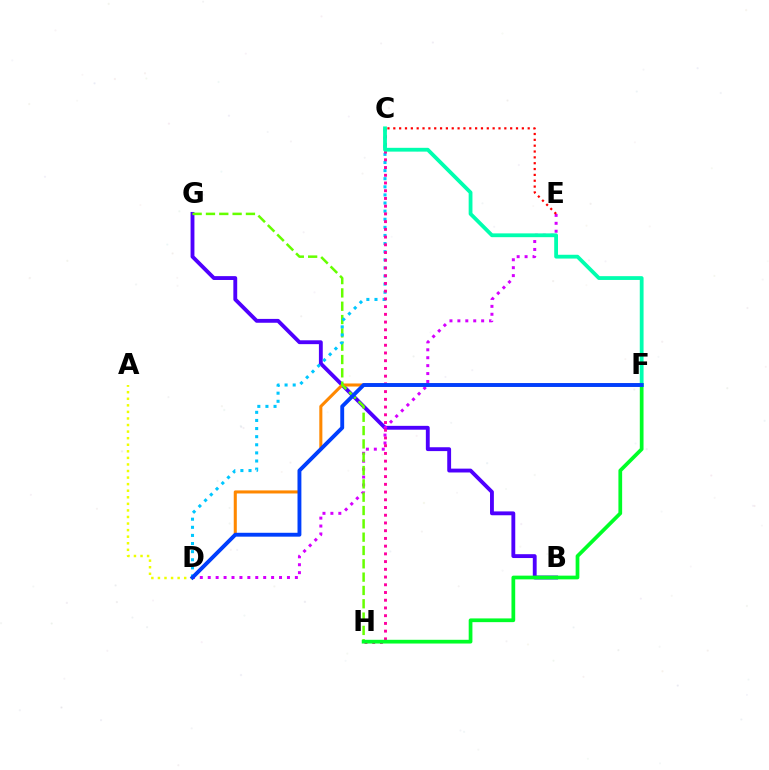{('B', 'G'): [{'color': '#4f00ff', 'line_style': 'solid', 'thickness': 2.77}], ('D', 'E'): [{'color': '#d600ff', 'line_style': 'dotted', 'thickness': 2.15}], ('D', 'F'): [{'color': '#ff8800', 'line_style': 'solid', 'thickness': 2.2}, {'color': '#003fff', 'line_style': 'solid', 'thickness': 2.79}], ('G', 'H'): [{'color': '#66ff00', 'line_style': 'dashed', 'thickness': 1.81}], ('C', 'D'): [{'color': '#00c7ff', 'line_style': 'dotted', 'thickness': 2.2}], ('C', 'H'): [{'color': '#ff00a0', 'line_style': 'dotted', 'thickness': 2.1}], ('F', 'H'): [{'color': '#00ff27', 'line_style': 'solid', 'thickness': 2.68}], ('A', 'D'): [{'color': '#eeff00', 'line_style': 'dotted', 'thickness': 1.78}], ('C', 'E'): [{'color': '#ff0000', 'line_style': 'dotted', 'thickness': 1.59}], ('C', 'F'): [{'color': '#00ffaf', 'line_style': 'solid', 'thickness': 2.73}]}